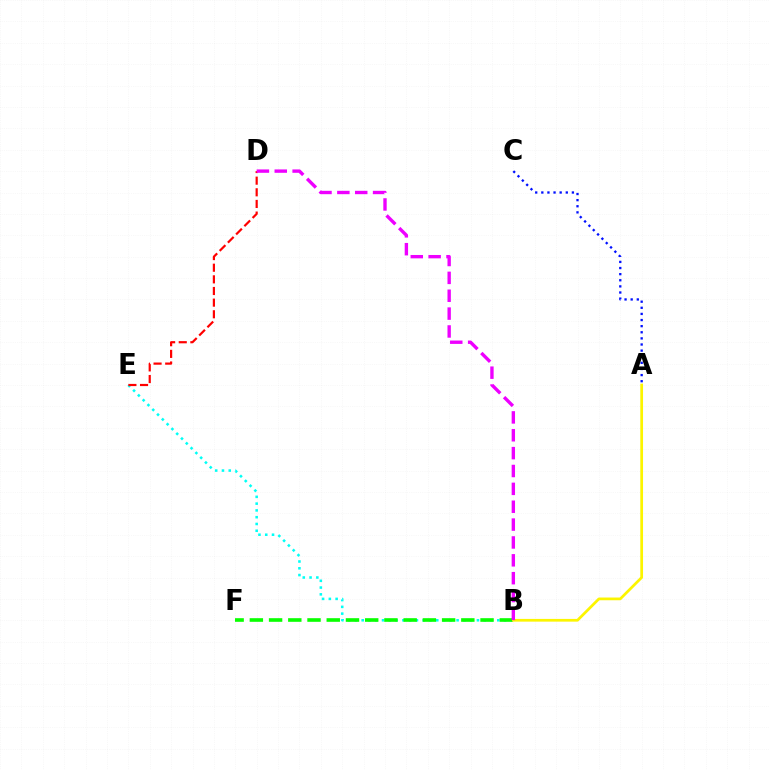{('A', 'C'): [{'color': '#0010ff', 'line_style': 'dotted', 'thickness': 1.66}], ('B', 'E'): [{'color': '#00fff6', 'line_style': 'dotted', 'thickness': 1.84}], ('B', 'F'): [{'color': '#08ff00', 'line_style': 'dashed', 'thickness': 2.61}], ('D', 'E'): [{'color': '#ff0000', 'line_style': 'dashed', 'thickness': 1.58}], ('A', 'B'): [{'color': '#fcf500', 'line_style': 'solid', 'thickness': 1.96}], ('B', 'D'): [{'color': '#ee00ff', 'line_style': 'dashed', 'thickness': 2.43}]}